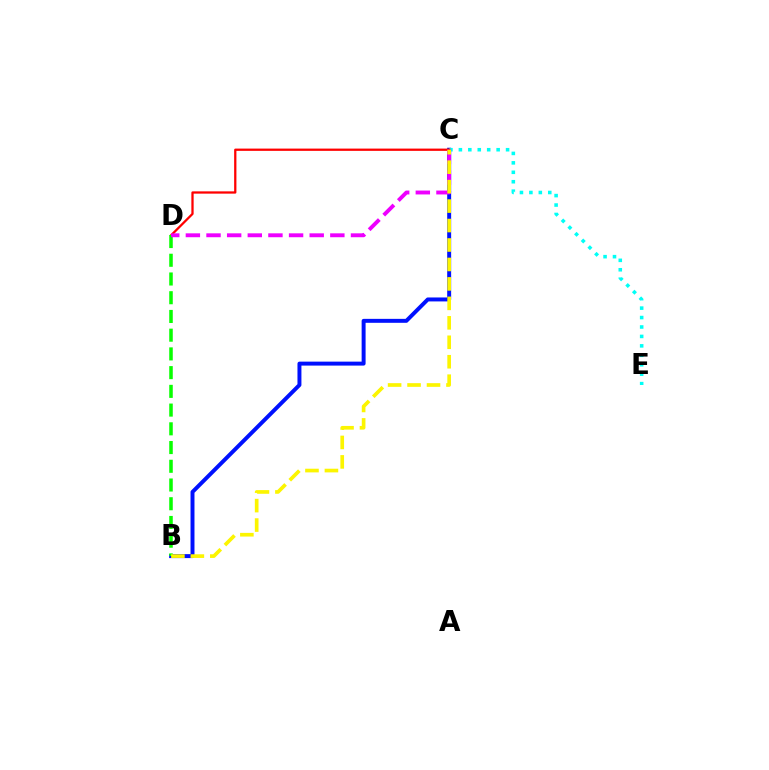{('B', 'C'): [{'color': '#0010ff', 'line_style': 'solid', 'thickness': 2.85}, {'color': '#fcf500', 'line_style': 'dashed', 'thickness': 2.64}], ('C', 'E'): [{'color': '#00fff6', 'line_style': 'dotted', 'thickness': 2.56}], ('C', 'D'): [{'color': '#ff0000', 'line_style': 'solid', 'thickness': 1.64}, {'color': '#ee00ff', 'line_style': 'dashed', 'thickness': 2.8}], ('B', 'D'): [{'color': '#08ff00', 'line_style': 'dashed', 'thickness': 2.54}]}